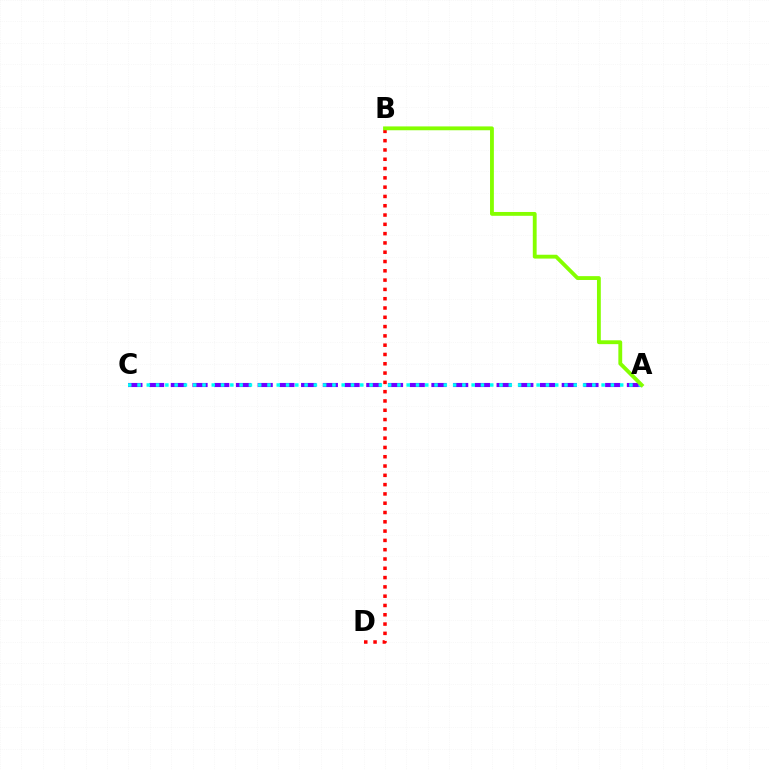{('A', 'C'): [{'color': '#7200ff', 'line_style': 'dashed', 'thickness': 2.95}, {'color': '#00fff6', 'line_style': 'dotted', 'thickness': 2.52}], ('B', 'D'): [{'color': '#ff0000', 'line_style': 'dotted', 'thickness': 2.53}], ('A', 'B'): [{'color': '#84ff00', 'line_style': 'solid', 'thickness': 2.76}]}